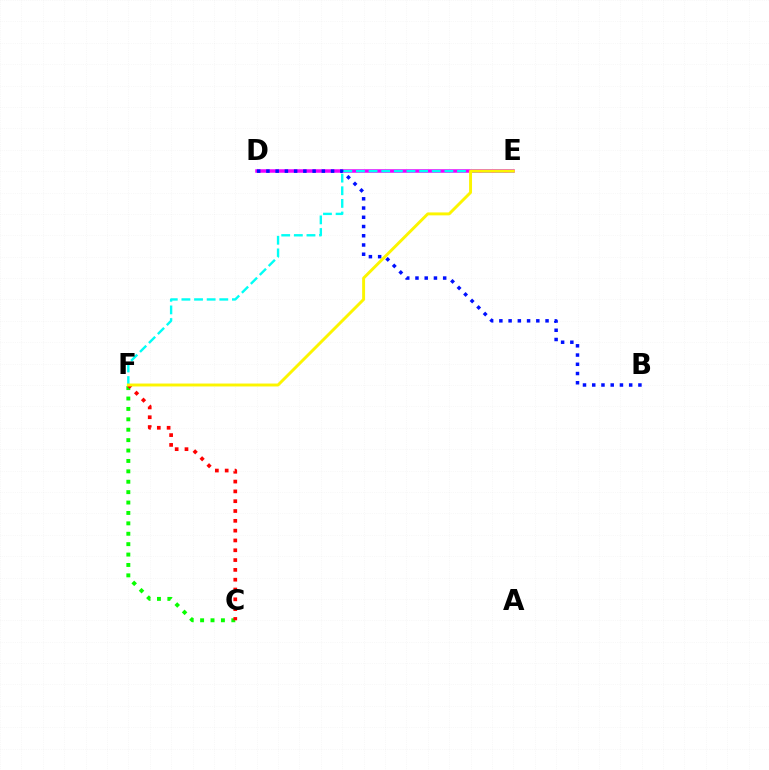{('D', 'E'): [{'color': '#ee00ff', 'line_style': 'solid', 'thickness': 2.52}], ('B', 'D'): [{'color': '#0010ff', 'line_style': 'dotted', 'thickness': 2.51}], ('C', 'F'): [{'color': '#08ff00', 'line_style': 'dotted', 'thickness': 2.83}, {'color': '#ff0000', 'line_style': 'dotted', 'thickness': 2.67}], ('E', 'F'): [{'color': '#00fff6', 'line_style': 'dashed', 'thickness': 1.72}, {'color': '#fcf500', 'line_style': 'solid', 'thickness': 2.11}]}